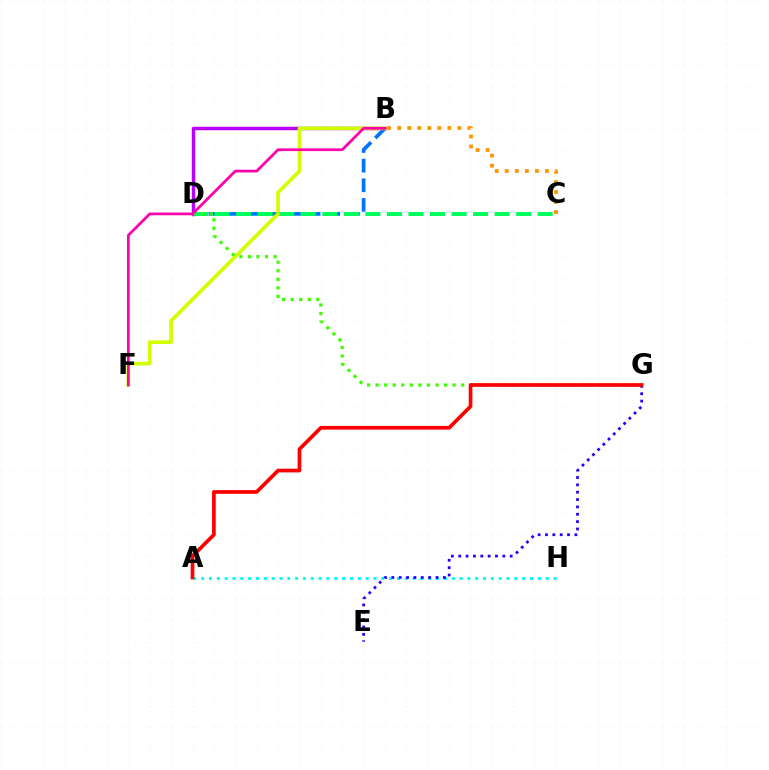{('A', 'H'): [{'color': '#00fff6', 'line_style': 'dotted', 'thickness': 2.13}], ('B', 'D'): [{'color': '#0074ff', 'line_style': 'dashed', 'thickness': 2.67}, {'color': '#b900ff', 'line_style': 'solid', 'thickness': 2.48}], ('C', 'D'): [{'color': '#00ff5c', 'line_style': 'dashed', 'thickness': 2.93}], ('B', 'F'): [{'color': '#d1ff00', 'line_style': 'solid', 'thickness': 2.64}, {'color': '#ff00ac', 'line_style': 'solid', 'thickness': 1.97}], ('D', 'G'): [{'color': '#3dff00', 'line_style': 'dotted', 'thickness': 2.32}], ('E', 'G'): [{'color': '#2500ff', 'line_style': 'dotted', 'thickness': 2.0}], ('A', 'G'): [{'color': '#ff0000', 'line_style': 'solid', 'thickness': 2.66}], ('B', 'C'): [{'color': '#ff9400', 'line_style': 'dotted', 'thickness': 2.73}]}